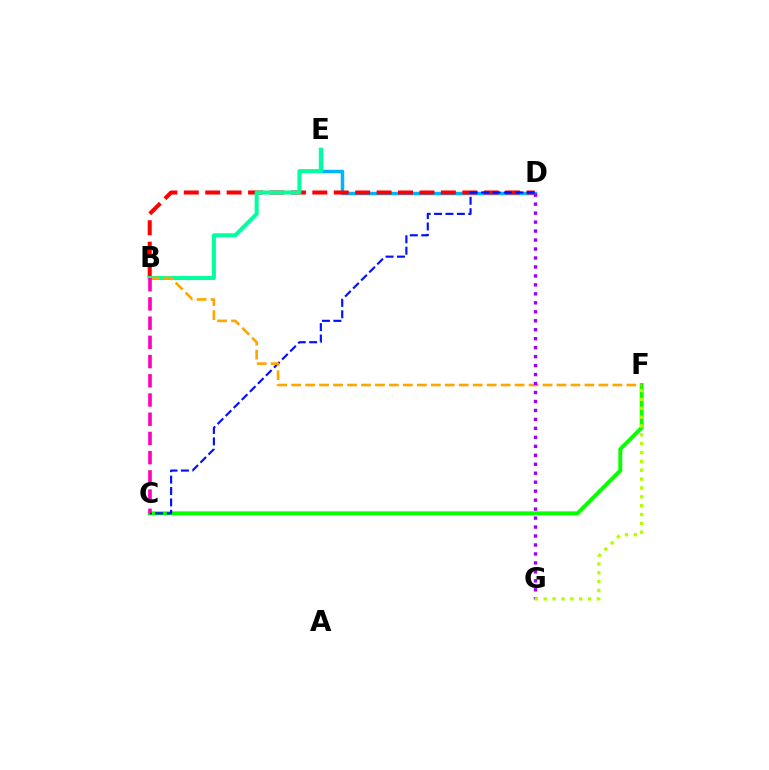{('D', 'E'): [{'color': '#00b5ff', 'line_style': 'solid', 'thickness': 2.51}], ('B', 'D'): [{'color': '#ff0000', 'line_style': 'dashed', 'thickness': 2.91}], ('C', 'F'): [{'color': '#08ff00', 'line_style': 'solid', 'thickness': 2.81}], ('B', 'E'): [{'color': '#00ff9d', 'line_style': 'solid', 'thickness': 2.9}], ('C', 'D'): [{'color': '#0010ff', 'line_style': 'dashed', 'thickness': 1.55}], ('B', 'F'): [{'color': '#ffa500', 'line_style': 'dashed', 'thickness': 1.9}], ('D', 'G'): [{'color': '#9b00ff', 'line_style': 'dotted', 'thickness': 2.44}], ('B', 'C'): [{'color': '#ff00bd', 'line_style': 'dashed', 'thickness': 2.61}], ('F', 'G'): [{'color': '#b3ff00', 'line_style': 'dotted', 'thickness': 2.41}]}